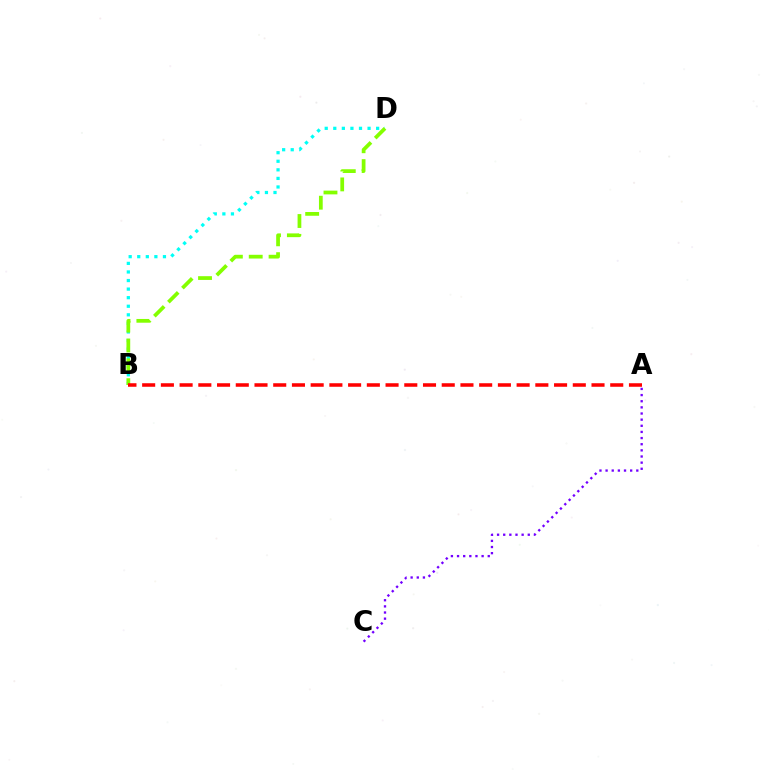{('B', 'D'): [{'color': '#00fff6', 'line_style': 'dotted', 'thickness': 2.33}, {'color': '#84ff00', 'line_style': 'dashed', 'thickness': 2.7}], ('A', 'B'): [{'color': '#ff0000', 'line_style': 'dashed', 'thickness': 2.54}], ('A', 'C'): [{'color': '#7200ff', 'line_style': 'dotted', 'thickness': 1.67}]}